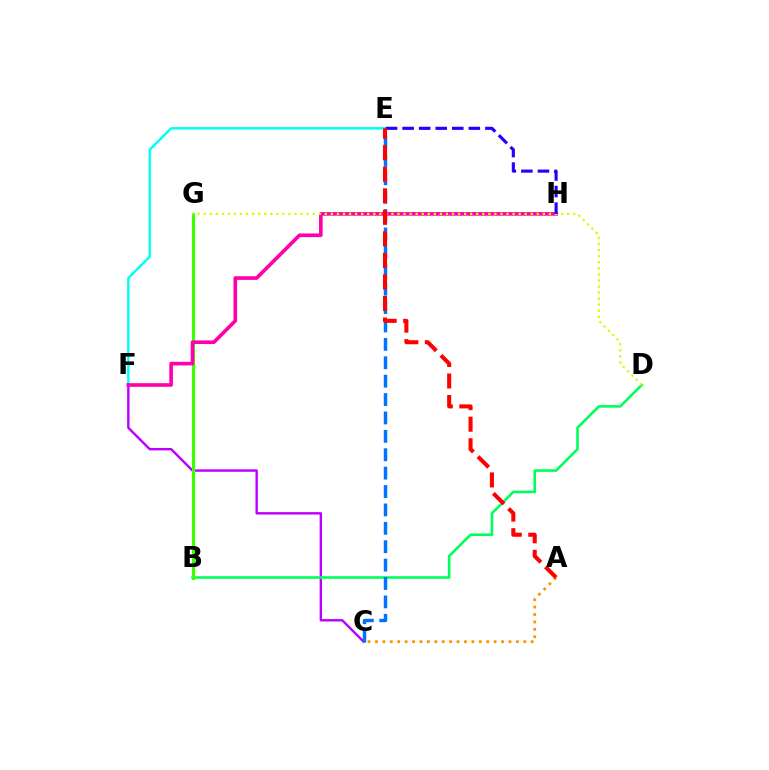{('E', 'F'): [{'color': '#00fff6', 'line_style': 'solid', 'thickness': 1.76}], ('C', 'F'): [{'color': '#b900ff', 'line_style': 'solid', 'thickness': 1.74}], ('A', 'C'): [{'color': '#ff9400', 'line_style': 'dotted', 'thickness': 2.01}], ('B', 'D'): [{'color': '#00ff5c', 'line_style': 'solid', 'thickness': 1.88}], ('B', 'G'): [{'color': '#3dff00', 'line_style': 'solid', 'thickness': 2.29}], ('F', 'H'): [{'color': '#ff00ac', 'line_style': 'solid', 'thickness': 2.62}], ('C', 'E'): [{'color': '#0074ff', 'line_style': 'dashed', 'thickness': 2.5}], ('D', 'G'): [{'color': '#d1ff00', 'line_style': 'dotted', 'thickness': 1.65}], ('E', 'H'): [{'color': '#2500ff', 'line_style': 'dashed', 'thickness': 2.25}], ('A', 'E'): [{'color': '#ff0000', 'line_style': 'dashed', 'thickness': 2.92}]}